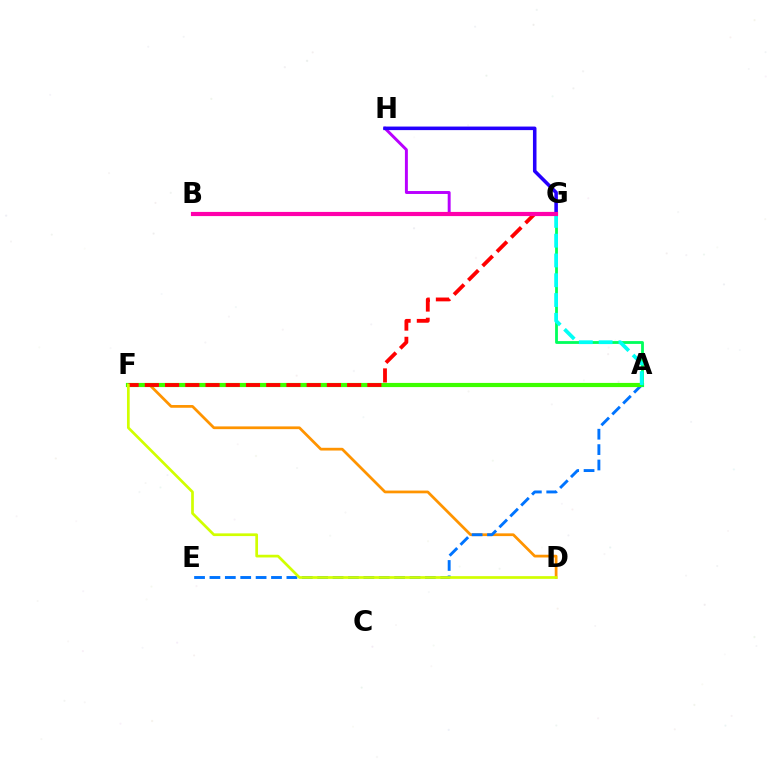{('D', 'F'): [{'color': '#ff9400', 'line_style': 'solid', 'thickness': 1.97}, {'color': '#d1ff00', 'line_style': 'solid', 'thickness': 1.95}], ('A', 'E'): [{'color': '#0074ff', 'line_style': 'dashed', 'thickness': 2.09}], ('A', 'F'): [{'color': '#3dff00', 'line_style': 'solid', 'thickness': 3.0}], ('F', 'G'): [{'color': '#ff0000', 'line_style': 'dashed', 'thickness': 2.75}], ('G', 'H'): [{'color': '#b900ff', 'line_style': 'solid', 'thickness': 2.12}, {'color': '#2500ff', 'line_style': 'solid', 'thickness': 2.56}], ('A', 'G'): [{'color': '#00ff5c', 'line_style': 'solid', 'thickness': 2.02}, {'color': '#00fff6', 'line_style': 'dashed', 'thickness': 2.69}], ('B', 'G'): [{'color': '#ff00ac', 'line_style': 'solid', 'thickness': 3.0}]}